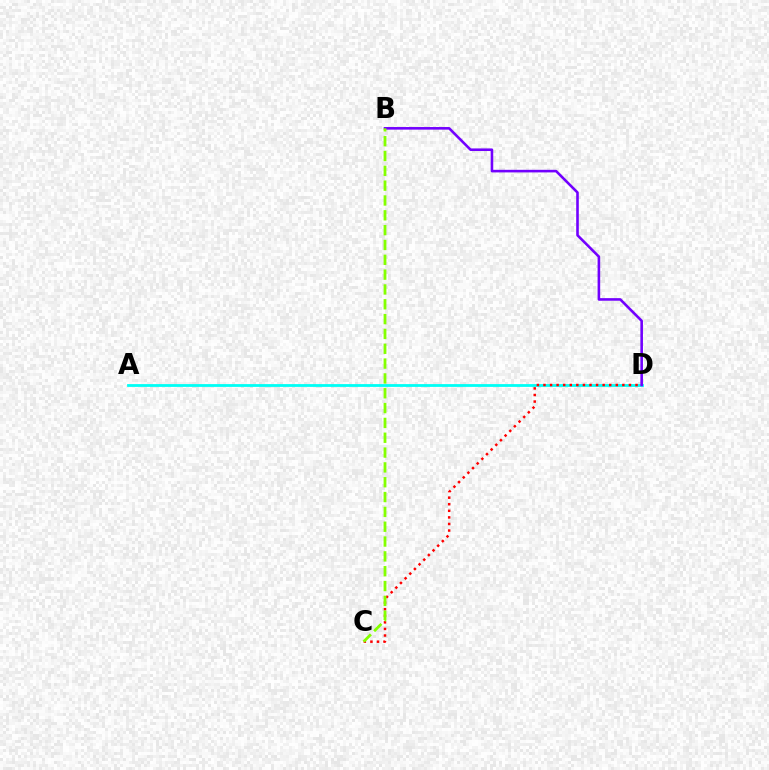{('A', 'D'): [{'color': '#00fff6', 'line_style': 'solid', 'thickness': 2.01}], ('B', 'D'): [{'color': '#7200ff', 'line_style': 'solid', 'thickness': 1.87}], ('C', 'D'): [{'color': '#ff0000', 'line_style': 'dotted', 'thickness': 1.79}], ('B', 'C'): [{'color': '#84ff00', 'line_style': 'dashed', 'thickness': 2.01}]}